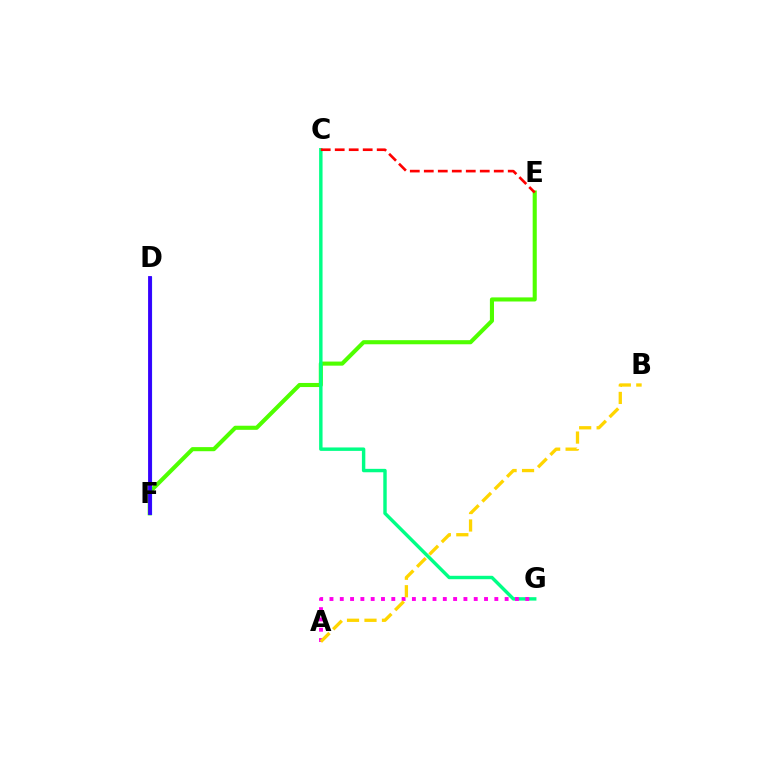{('E', 'F'): [{'color': '#4fff00', 'line_style': 'solid', 'thickness': 2.95}], ('D', 'F'): [{'color': '#009eff', 'line_style': 'solid', 'thickness': 2.32}, {'color': '#3700ff', 'line_style': 'solid', 'thickness': 2.75}], ('C', 'G'): [{'color': '#00ff86', 'line_style': 'solid', 'thickness': 2.46}], ('A', 'G'): [{'color': '#ff00ed', 'line_style': 'dotted', 'thickness': 2.8}], ('A', 'B'): [{'color': '#ffd500', 'line_style': 'dashed', 'thickness': 2.37}], ('C', 'E'): [{'color': '#ff0000', 'line_style': 'dashed', 'thickness': 1.9}]}